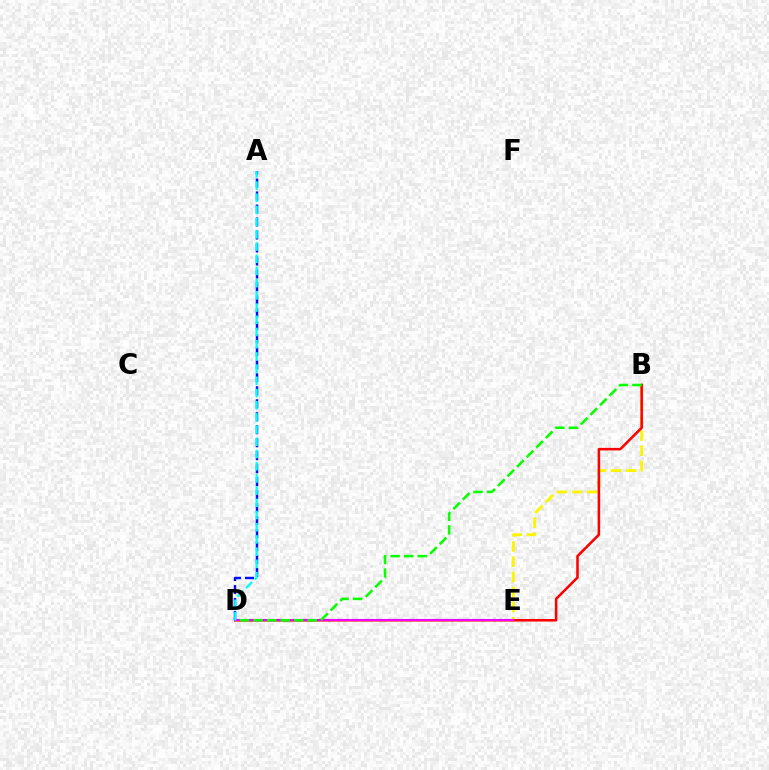{('A', 'D'): [{'color': '#0010ff', 'line_style': 'dashed', 'thickness': 1.76}, {'color': '#00fff6', 'line_style': 'dashed', 'thickness': 1.66}], ('B', 'E'): [{'color': '#fcf500', 'line_style': 'dashed', 'thickness': 2.05}], ('B', 'D'): [{'color': '#ff0000', 'line_style': 'solid', 'thickness': 1.84}, {'color': '#08ff00', 'line_style': 'dashed', 'thickness': 1.84}], ('D', 'E'): [{'color': '#ee00ff', 'line_style': 'solid', 'thickness': 1.54}]}